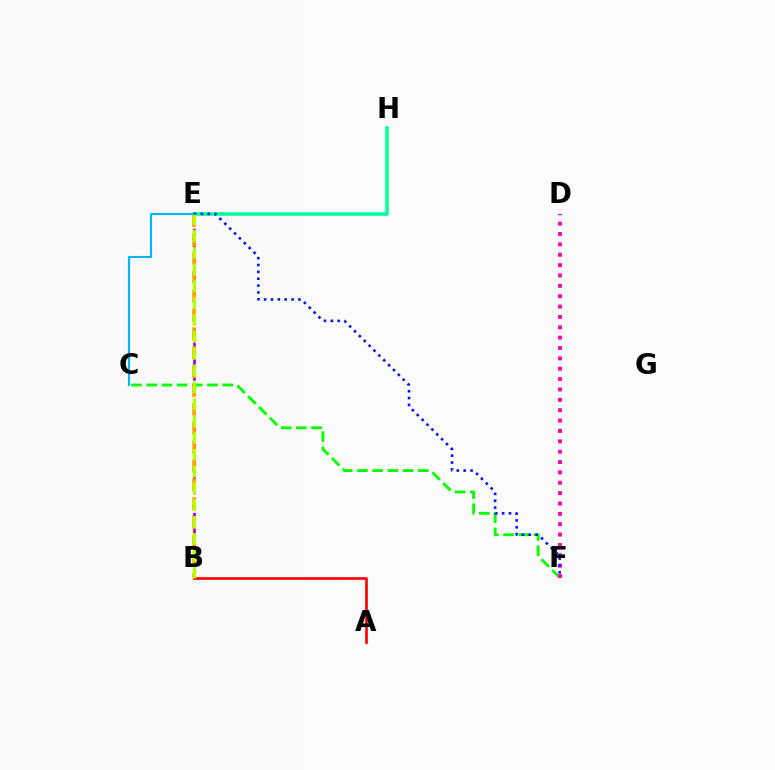{('A', 'B'): [{'color': '#ff0000', 'line_style': 'solid', 'thickness': 1.9}], ('C', 'F'): [{'color': '#08ff00', 'line_style': 'dashed', 'thickness': 2.07}], ('E', 'H'): [{'color': '#00ff9d', 'line_style': 'solid', 'thickness': 2.54}], ('B', 'E'): [{'color': '#9b00ff', 'line_style': 'dashed', 'thickness': 1.93}, {'color': '#ffa500', 'line_style': 'dashed', 'thickness': 2.56}, {'color': '#b3ff00', 'line_style': 'dashed', 'thickness': 2.29}], ('D', 'F'): [{'color': '#ff00bd', 'line_style': 'dotted', 'thickness': 2.82}], ('C', 'E'): [{'color': '#00b5ff', 'line_style': 'solid', 'thickness': 1.52}], ('E', 'F'): [{'color': '#0010ff', 'line_style': 'dotted', 'thickness': 1.87}]}